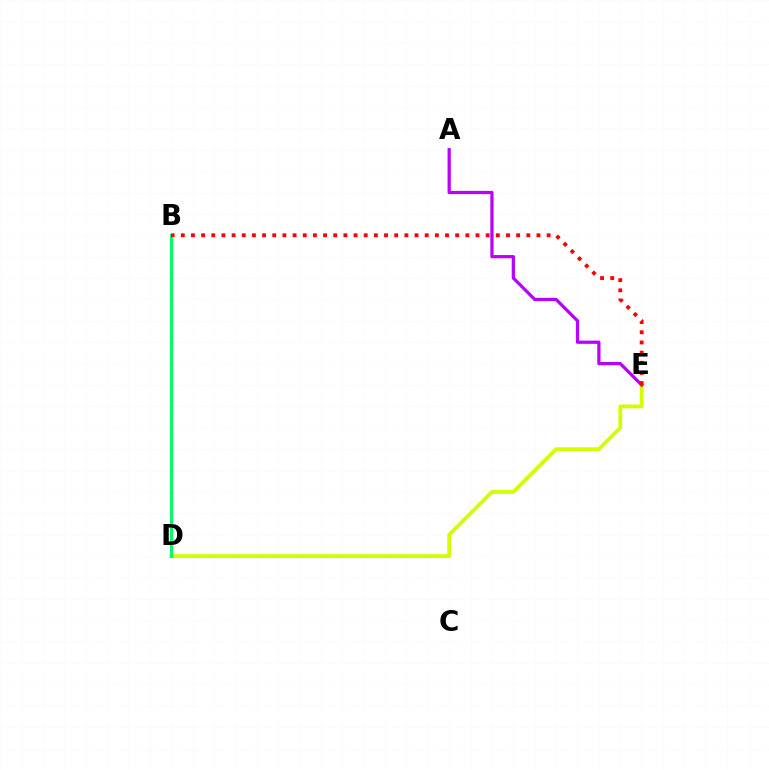{('D', 'E'): [{'color': '#d1ff00', 'line_style': 'solid', 'thickness': 2.73}], ('B', 'D'): [{'color': '#0074ff', 'line_style': 'dotted', 'thickness': 1.93}, {'color': '#00ff5c', 'line_style': 'solid', 'thickness': 2.1}], ('A', 'E'): [{'color': '#b900ff', 'line_style': 'solid', 'thickness': 2.33}], ('B', 'E'): [{'color': '#ff0000', 'line_style': 'dotted', 'thickness': 2.76}]}